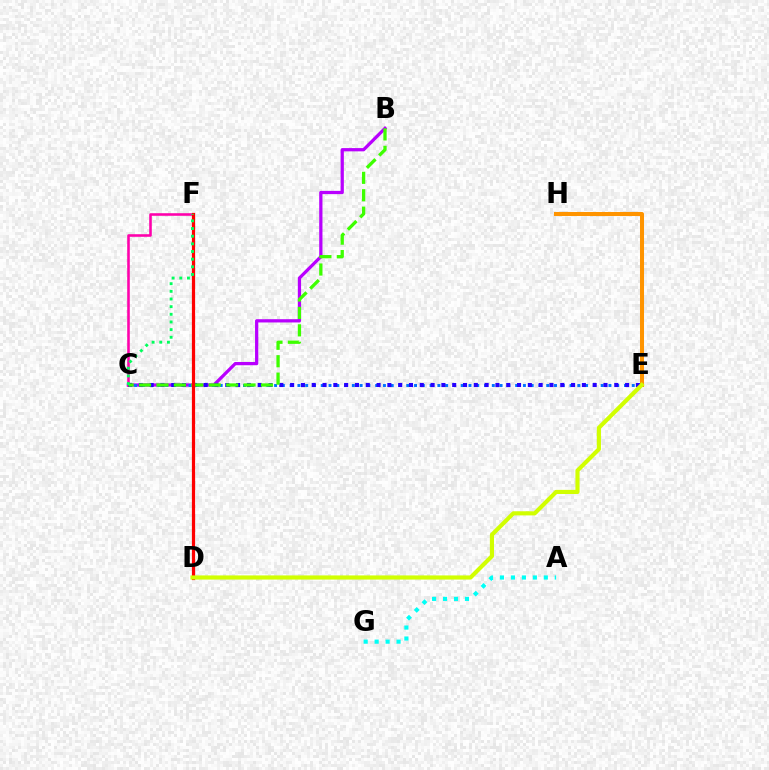{('B', 'C'): [{'color': '#b900ff', 'line_style': 'solid', 'thickness': 2.34}, {'color': '#3dff00', 'line_style': 'dashed', 'thickness': 2.37}], ('C', 'E'): [{'color': '#0074ff', 'line_style': 'dotted', 'thickness': 2.11}, {'color': '#2500ff', 'line_style': 'dotted', 'thickness': 2.94}], ('C', 'F'): [{'color': '#ff00ac', 'line_style': 'solid', 'thickness': 1.85}, {'color': '#00ff5c', 'line_style': 'dotted', 'thickness': 2.08}], ('A', 'G'): [{'color': '#00fff6', 'line_style': 'dotted', 'thickness': 2.98}], ('D', 'F'): [{'color': '#ff0000', 'line_style': 'solid', 'thickness': 2.31}], ('E', 'H'): [{'color': '#ff9400', 'line_style': 'solid', 'thickness': 2.9}], ('D', 'E'): [{'color': '#d1ff00', 'line_style': 'solid', 'thickness': 2.98}]}